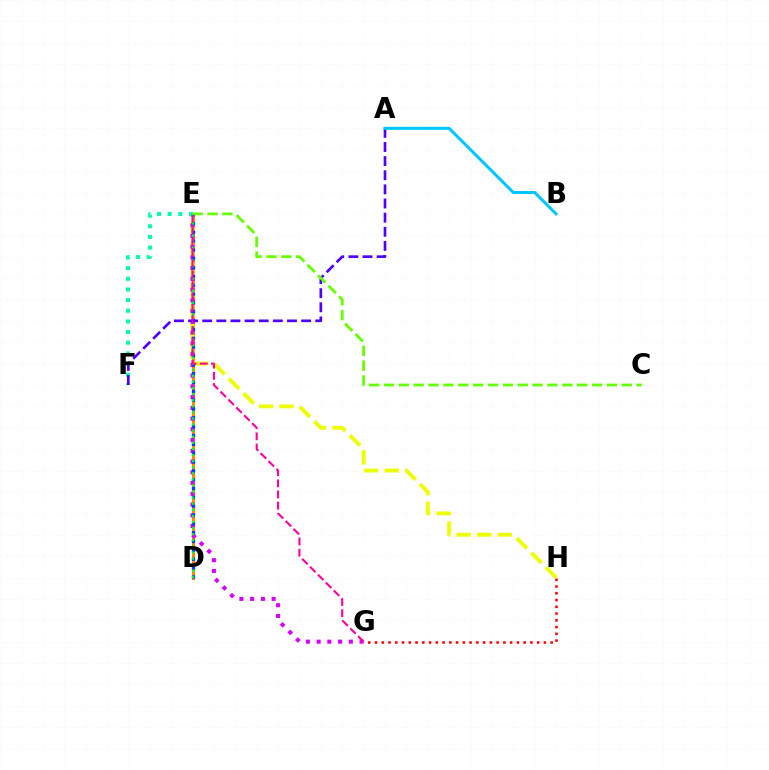{('D', 'E'): [{'color': '#ff8800', 'line_style': 'solid', 'thickness': 2.16}, {'color': '#003fff', 'line_style': 'dotted', 'thickness': 2.4}, {'color': '#00ff27', 'line_style': 'dotted', 'thickness': 1.66}], ('G', 'H'): [{'color': '#ff0000', 'line_style': 'dotted', 'thickness': 1.84}], ('E', 'H'): [{'color': '#eeff00', 'line_style': 'dashed', 'thickness': 2.8}], ('E', 'G'): [{'color': '#d600ff', 'line_style': 'dotted', 'thickness': 2.92}, {'color': '#ff00a0', 'line_style': 'dashed', 'thickness': 1.52}], ('E', 'F'): [{'color': '#00ffaf', 'line_style': 'dotted', 'thickness': 2.89}], ('A', 'F'): [{'color': '#4f00ff', 'line_style': 'dashed', 'thickness': 1.92}], ('A', 'B'): [{'color': '#00c7ff', 'line_style': 'solid', 'thickness': 2.17}], ('C', 'E'): [{'color': '#66ff00', 'line_style': 'dashed', 'thickness': 2.02}]}